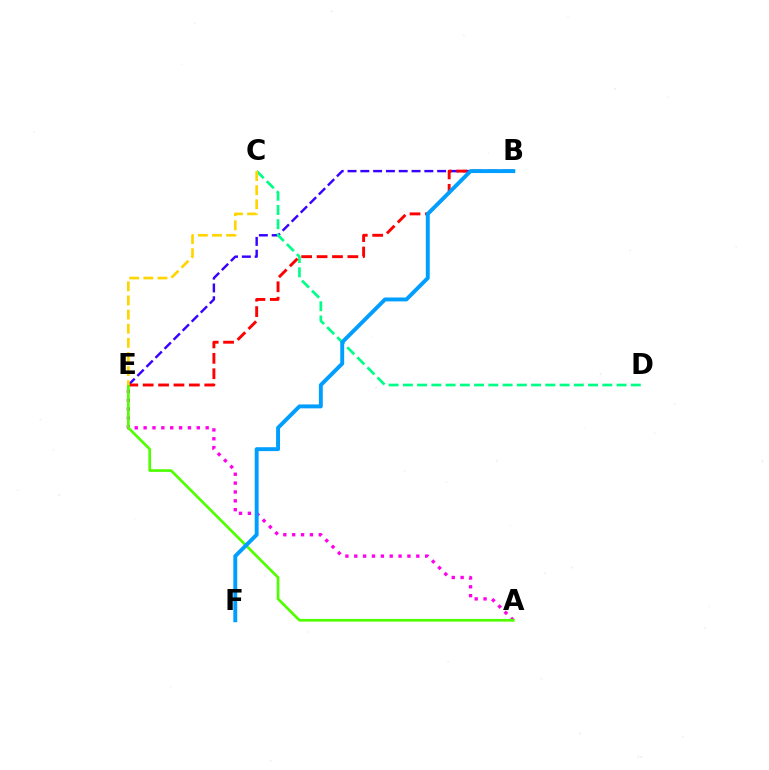{('B', 'E'): [{'color': '#3700ff', 'line_style': 'dashed', 'thickness': 1.74}, {'color': '#ff0000', 'line_style': 'dashed', 'thickness': 2.09}], ('C', 'D'): [{'color': '#00ff86', 'line_style': 'dashed', 'thickness': 1.94}], ('A', 'E'): [{'color': '#ff00ed', 'line_style': 'dotted', 'thickness': 2.41}, {'color': '#4fff00', 'line_style': 'solid', 'thickness': 1.93}], ('B', 'F'): [{'color': '#009eff', 'line_style': 'solid', 'thickness': 2.81}], ('C', 'E'): [{'color': '#ffd500', 'line_style': 'dashed', 'thickness': 1.92}]}